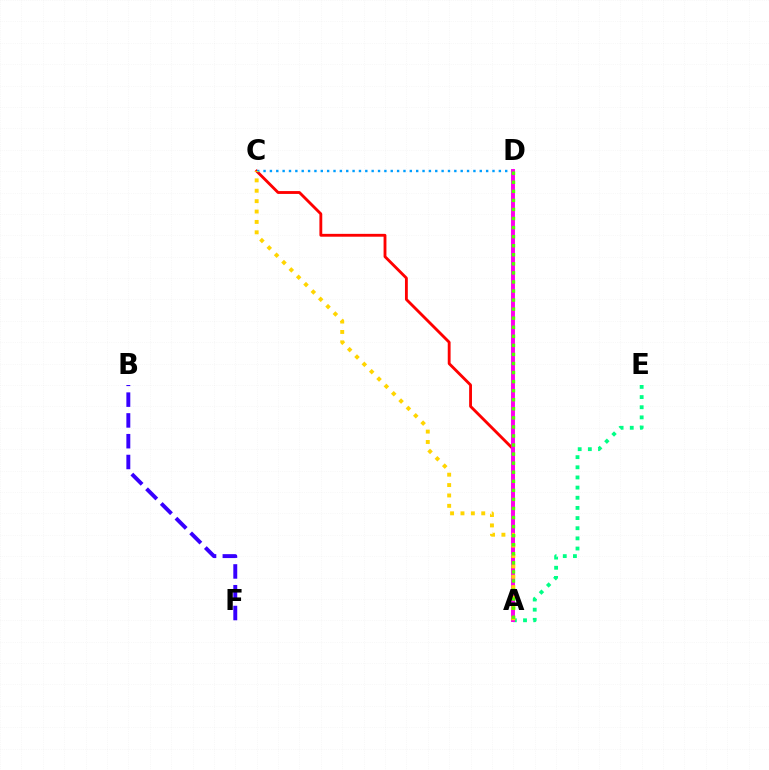{('A', 'E'): [{'color': '#00ff86', 'line_style': 'dotted', 'thickness': 2.76}], ('A', 'C'): [{'color': '#ff0000', 'line_style': 'solid', 'thickness': 2.05}, {'color': '#ffd500', 'line_style': 'dotted', 'thickness': 2.82}], ('C', 'D'): [{'color': '#009eff', 'line_style': 'dotted', 'thickness': 1.73}], ('A', 'D'): [{'color': '#ff00ed', 'line_style': 'solid', 'thickness': 2.83}, {'color': '#4fff00', 'line_style': 'dotted', 'thickness': 2.46}], ('B', 'F'): [{'color': '#3700ff', 'line_style': 'dashed', 'thickness': 2.82}]}